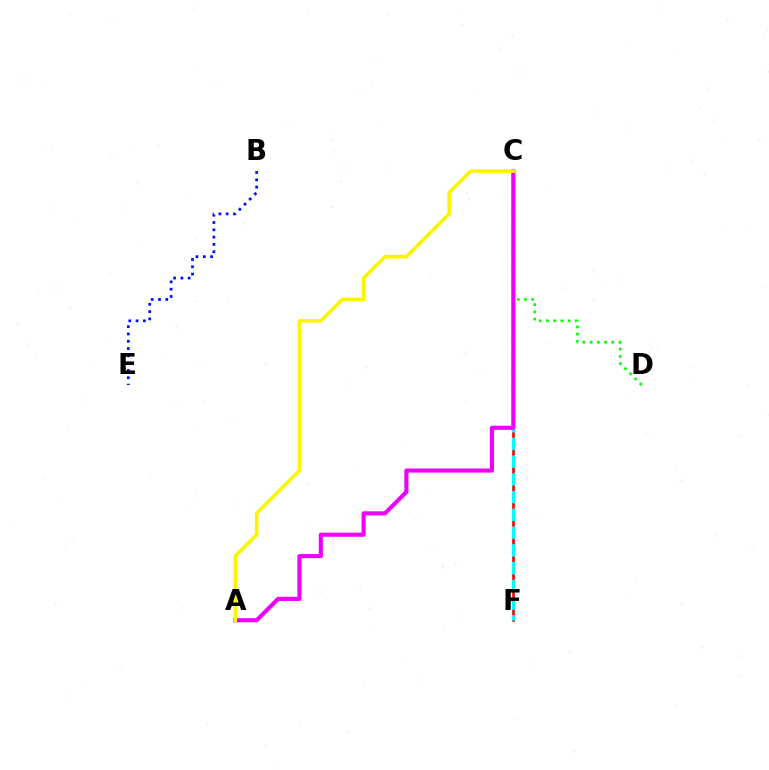{('C', 'F'): [{'color': '#ff0000', 'line_style': 'solid', 'thickness': 1.91}, {'color': '#00fff6', 'line_style': 'dashed', 'thickness': 2.41}], ('C', 'D'): [{'color': '#08ff00', 'line_style': 'dotted', 'thickness': 1.96}], ('B', 'E'): [{'color': '#0010ff', 'line_style': 'dotted', 'thickness': 1.98}], ('A', 'C'): [{'color': '#ee00ff', 'line_style': 'solid', 'thickness': 2.96}, {'color': '#fcf500', 'line_style': 'solid', 'thickness': 2.57}]}